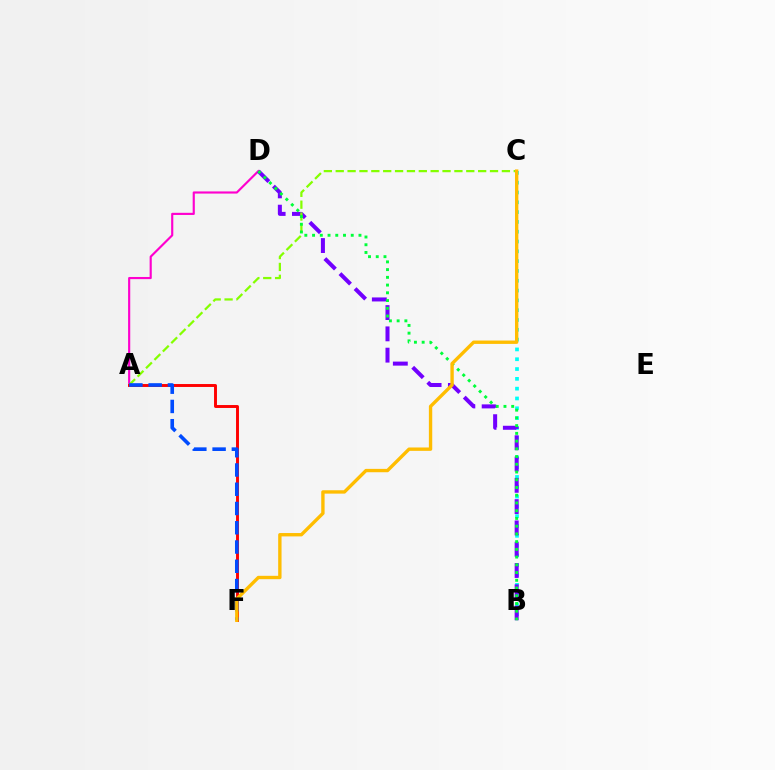{('A', 'D'): [{'color': '#ff00cf', 'line_style': 'solid', 'thickness': 1.55}], ('B', 'C'): [{'color': '#00fff6', 'line_style': 'dotted', 'thickness': 2.67}], ('B', 'D'): [{'color': '#7200ff', 'line_style': 'dashed', 'thickness': 2.89}, {'color': '#00ff39', 'line_style': 'dotted', 'thickness': 2.1}], ('A', 'C'): [{'color': '#84ff00', 'line_style': 'dashed', 'thickness': 1.61}], ('A', 'F'): [{'color': '#ff0000', 'line_style': 'solid', 'thickness': 2.11}, {'color': '#004bff', 'line_style': 'dashed', 'thickness': 2.62}], ('C', 'F'): [{'color': '#ffbd00', 'line_style': 'solid', 'thickness': 2.42}]}